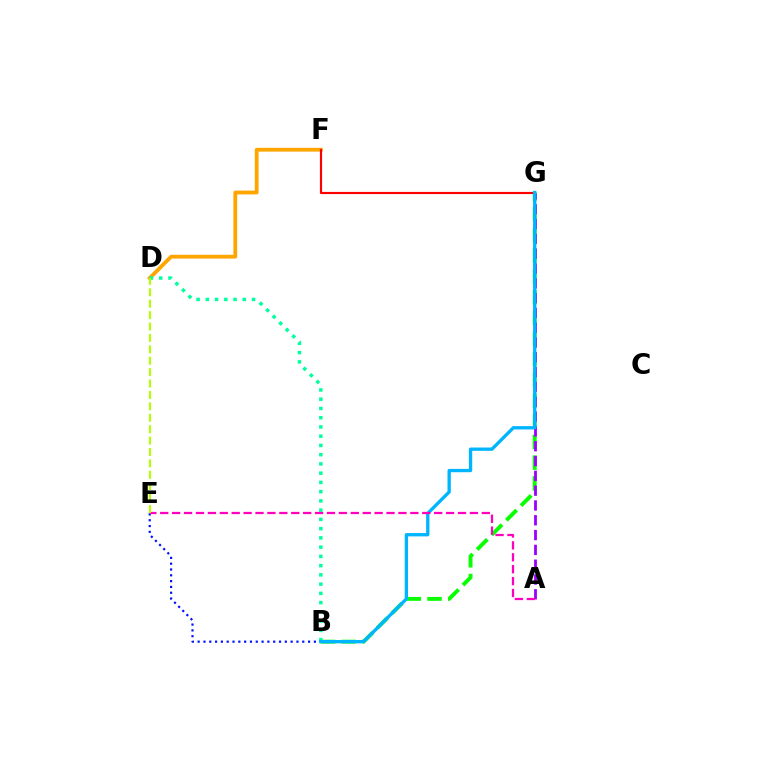{('B', 'G'): [{'color': '#08ff00', 'line_style': 'dashed', 'thickness': 2.81}, {'color': '#00b5ff', 'line_style': 'solid', 'thickness': 2.39}], ('A', 'G'): [{'color': '#9b00ff', 'line_style': 'dashed', 'thickness': 2.01}], ('B', 'E'): [{'color': '#0010ff', 'line_style': 'dotted', 'thickness': 1.58}], ('D', 'F'): [{'color': '#ffa500', 'line_style': 'solid', 'thickness': 2.73}], ('F', 'G'): [{'color': '#ff0000', 'line_style': 'solid', 'thickness': 1.56}], ('B', 'D'): [{'color': '#00ff9d', 'line_style': 'dotted', 'thickness': 2.51}], ('A', 'E'): [{'color': '#ff00bd', 'line_style': 'dashed', 'thickness': 1.62}], ('D', 'E'): [{'color': '#b3ff00', 'line_style': 'dashed', 'thickness': 1.55}]}